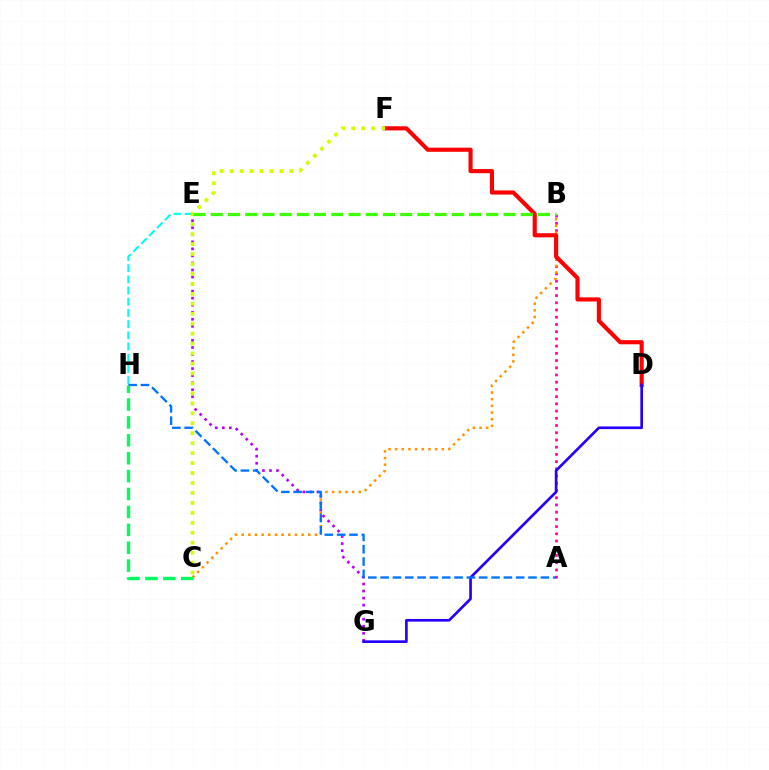{('E', 'G'): [{'color': '#b900ff', 'line_style': 'dotted', 'thickness': 1.91}], ('A', 'B'): [{'color': '#ff00ac', 'line_style': 'dotted', 'thickness': 1.96}], ('B', 'C'): [{'color': '#ff9400', 'line_style': 'dotted', 'thickness': 1.81}], ('D', 'F'): [{'color': '#ff0000', 'line_style': 'solid', 'thickness': 2.97}], ('E', 'H'): [{'color': '#00fff6', 'line_style': 'dashed', 'thickness': 1.52}], ('C', 'F'): [{'color': '#d1ff00', 'line_style': 'dotted', 'thickness': 2.7}], ('D', 'G'): [{'color': '#2500ff', 'line_style': 'solid', 'thickness': 1.92}], ('A', 'H'): [{'color': '#0074ff', 'line_style': 'dashed', 'thickness': 1.67}], ('B', 'E'): [{'color': '#3dff00', 'line_style': 'dashed', 'thickness': 2.34}], ('C', 'H'): [{'color': '#00ff5c', 'line_style': 'dashed', 'thickness': 2.43}]}